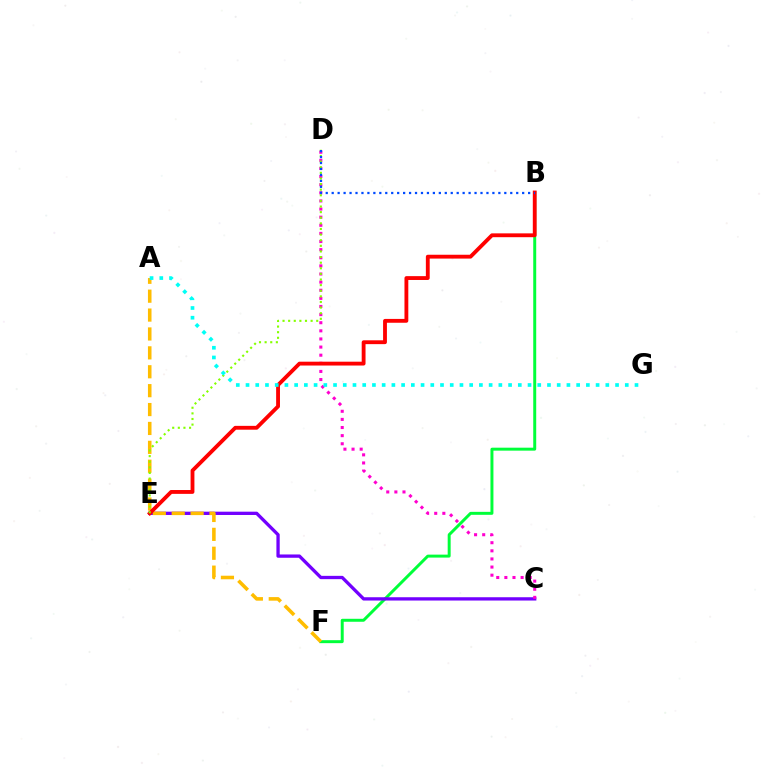{('B', 'F'): [{'color': '#00ff39', 'line_style': 'solid', 'thickness': 2.14}], ('C', 'E'): [{'color': '#7200ff', 'line_style': 'solid', 'thickness': 2.38}], ('C', 'D'): [{'color': '#ff00cf', 'line_style': 'dotted', 'thickness': 2.21}], ('A', 'F'): [{'color': '#ffbd00', 'line_style': 'dashed', 'thickness': 2.57}], ('B', 'E'): [{'color': '#ff0000', 'line_style': 'solid', 'thickness': 2.76}], ('D', 'E'): [{'color': '#84ff00', 'line_style': 'dotted', 'thickness': 1.53}], ('A', 'G'): [{'color': '#00fff6', 'line_style': 'dotted', 'thickness': 2.64}], ('B', 'D'): [{'color': '#004bff', 'line_style': 'dotted', 'thickness': 1.62}]}